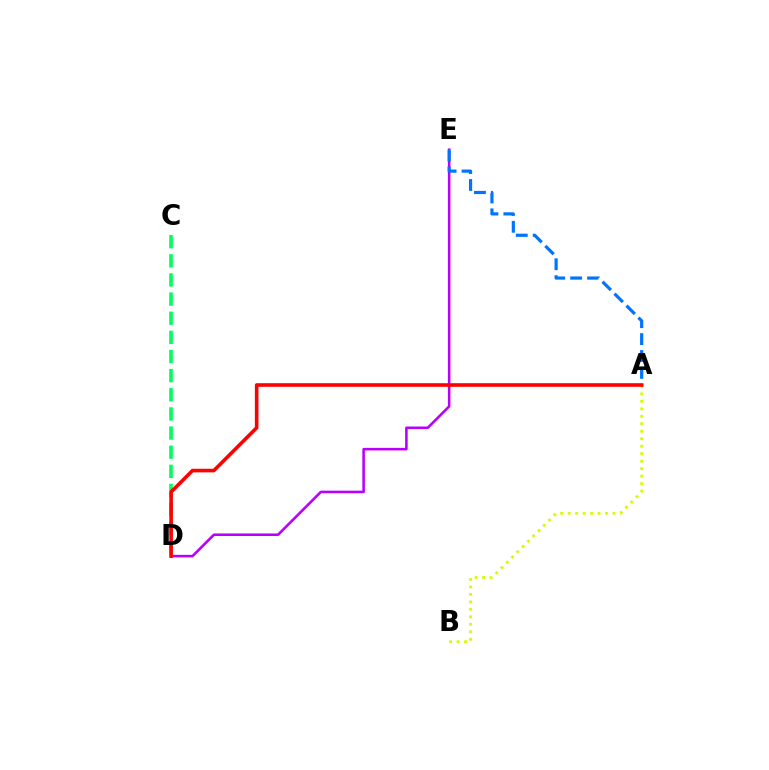{('D', 'E'): [{'color': '#b900ff', 'line_style': 'solid', 'thickness': 1.85}], ('A', 'E'): [{'color': '#0074ff', 'line_style': 'dashed', 'thickness': 2.3}], ('A', 'B'): [{'color': '#d1ff00', 'line_style': 'dotted', 'thickness': 2.03}], ('C', 'D'): [{'color': '#00ff5c', 'line_style': 'dashed', 'thickness': 2.6}], ('A', 'D'): [{'color': '#ff0000', 'line_style': 'solid', 'thickness': 2.6}]}